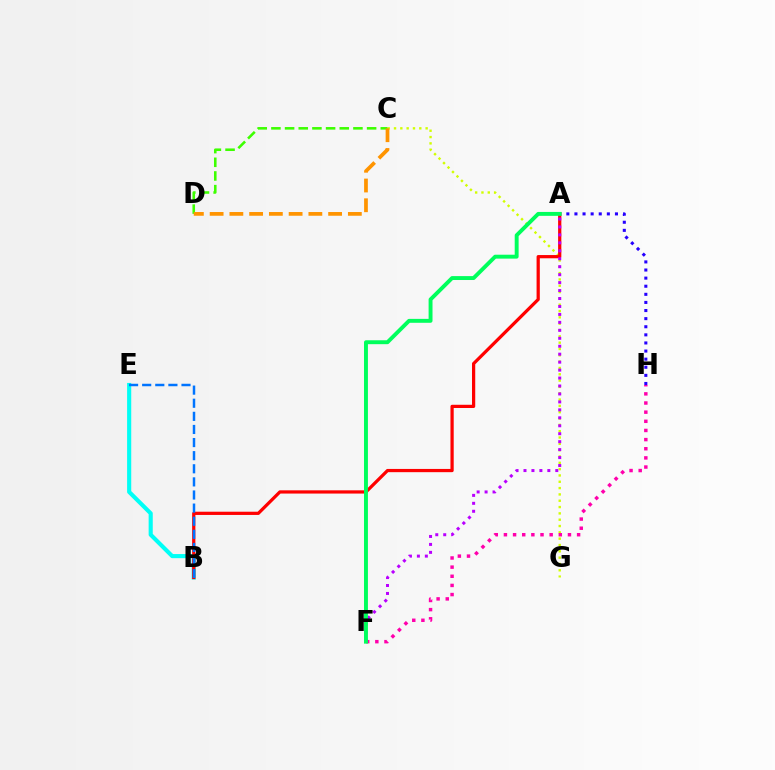{('A', 'H'): [{'color': '#2500ff', 'line_style': 'dotted', 'thickness': 2.2}], ('C', 'G'): [{'color': '#d1ff00', 'line_style': 'dotted', 'thickness': 1.72}], ('B', 'E'): [{'color': '#00fff6', 'line_style': 'solid', 'thickness': 2.97}, {'color': '#0074ff', 'line_style': 'dashed', 'thickness': 1.78}], ('C', 'D'): [{'color': '#3dff00', 'line_style': 'dashed', 'thickness': 1.86}, {'color': '#ff9400', 'line_style': 'dashed', 'thickness': 2.68}], ('A', 'B'): [{'color': '#ff0000', 'line_style': 'solid', 'thickness': 2.33}], ('A', 'F'): [{'color': '#b900ff', 'line_style': 'dotted', 'thickness': 2.16}, {'color': '#00ff5c', 'line_style': 'solid', 'thickness': 2.82}], ('F', 'H'): [{'color': '#ff00ac', 'line_style': 'dotted', 'thickness': 2.49}]}